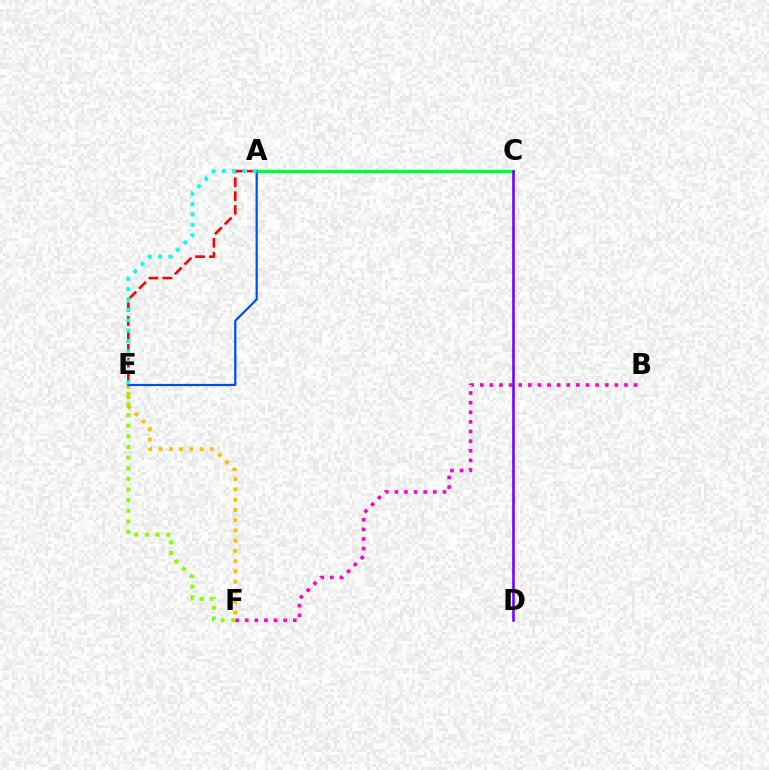{('B', 'F'): [{'color': '#ff00cf', 'line_style': 'dotted', 'thickness': 2.61}], ('E', 'F'): [{'color': '#ffbd00', 'line_style': 'dotted', 'thickness': 2.78}, {'color': '#84ff00', 'line_style': 'dotted', 'thickness': 2.89}], ('A', 'E'): [{'color': '#ff0000', 'line_style': 'dashed', 'thickness': 1.88}, {'color': '#004bff', 'line_style': 'solid', 'thickness': 1.59}, {'color': '#00fff6', 'line_style': 'dotted', 'thickness': 2.81}], ('A', 'C'): [{'color': '#00ff39', 'line_style': 'solid', 'thickness': 2.45}], ('C', 'D'): [{'color': '#7200ff', 'line_style': 'solid', 'thickness': 1.86}]}